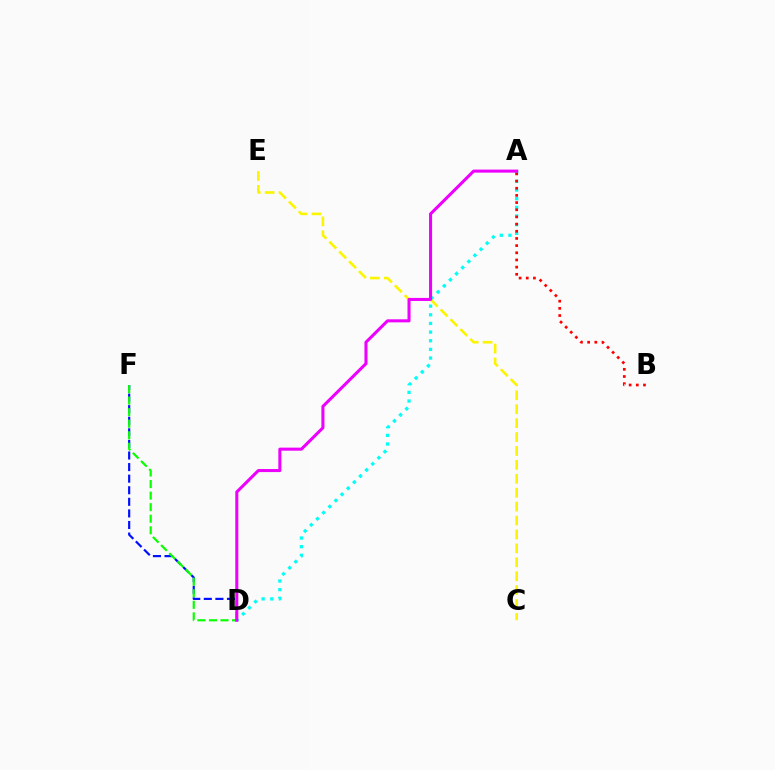{('D', 'F'): [{'color': '#0010ff', 'line_style': 'dashed', 'thickness': 1.57}, {'color': '#08ff00', 'line_style': 'dashed', 'thickness': 1.57}], ('A', 'D'): [{'color': '#00fff6', 'line_style': 'dotted', 'thickness': 2.35}, {'color': '#ee00ff', 'line_style': 'solid', 'thickness': 2.2}], ('C', 'E'): [{'color': '#fcf500', 'line_style': 'dashed', 'thickness': 1.89}], ('A', 'B'): [{'color': '#ff0000', 'line_style': 'dotted', 'thickness': 1.95}]}